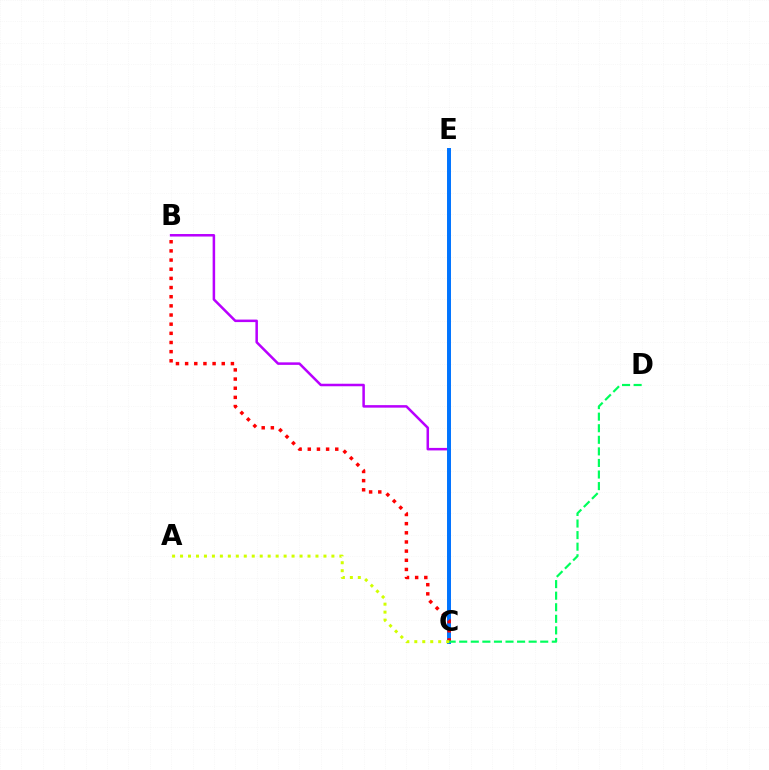{('B', 'C'): [{'color': '#b900ff', 'line_style': 'solid', 'thickness': 1.81}, {'color': '#ff0000', 'line_style': 'dotted', 'thickness': 2.49}], ('C', 'E'): [{'color': '#0074ff', 'line_style': 'solid', 'thickness': 2.85}], ('C', 'D'): [{'color': '#00ff5c', 'line_style': 'dashed', 'thickness': 1.57}], ('A', 'C'): [{'color': '#d1ff00', 'line_style': 'dotted', 'thickness': 2.16}]}